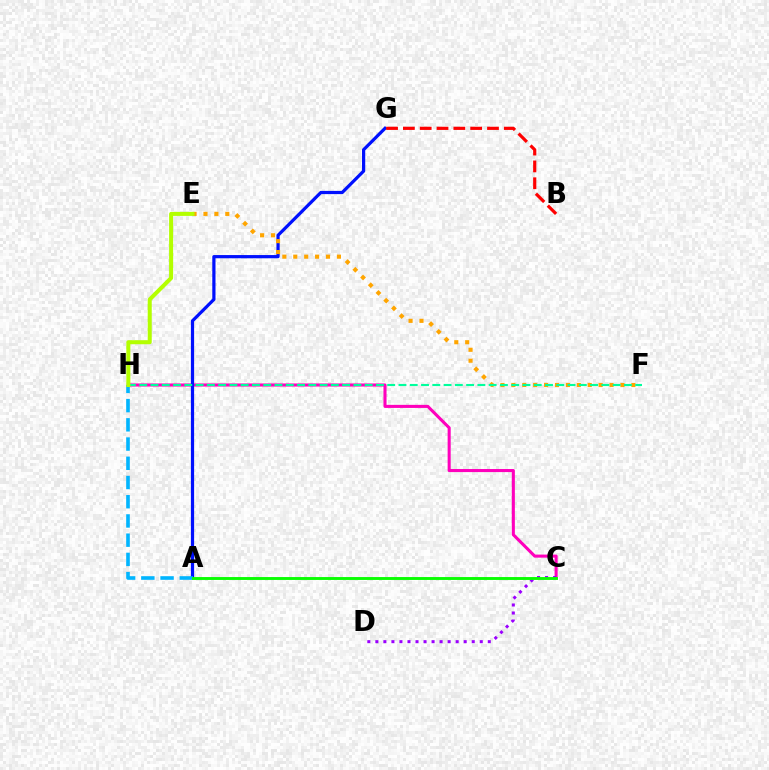{('C', 'H'): [{'color': '#ff00bd', 'line_style': 'solid', 'thickness': 2.21}], ('C', 'D'): [{'color': '#9b00ff', 'line_style': 'dotted', 'thickness': 2.18}], ('A', 'G'): [{'color': '#0010ff', 'line_style': 'solid', 'thickness': 2.32}], ('E', 'F'): [{'color': '#ffa500', 'line_style': 'dotted', 'thickness': 2.97}], ('A', 'H'): [{'color': '#00b5ff', 'line_style': 'dashed', 'thickness': 2.61}], ('B', 'G'): [{'color': '#ff0000', 'line_style': 'dashed', 'thickness': 2.29}], ('F', 'H'): [{'color': '#00ff9d', 'line_style': 'dashed', 'thickness': 1.53}], ('E', 'H'): [{'color': '#b3ff00', 'line_style': 'solid', 'thickness': 2.9}], ('A', 'C'): [{'color': '#08ff00', 'line_style': 'solid', 'thickness': 2.08}]}